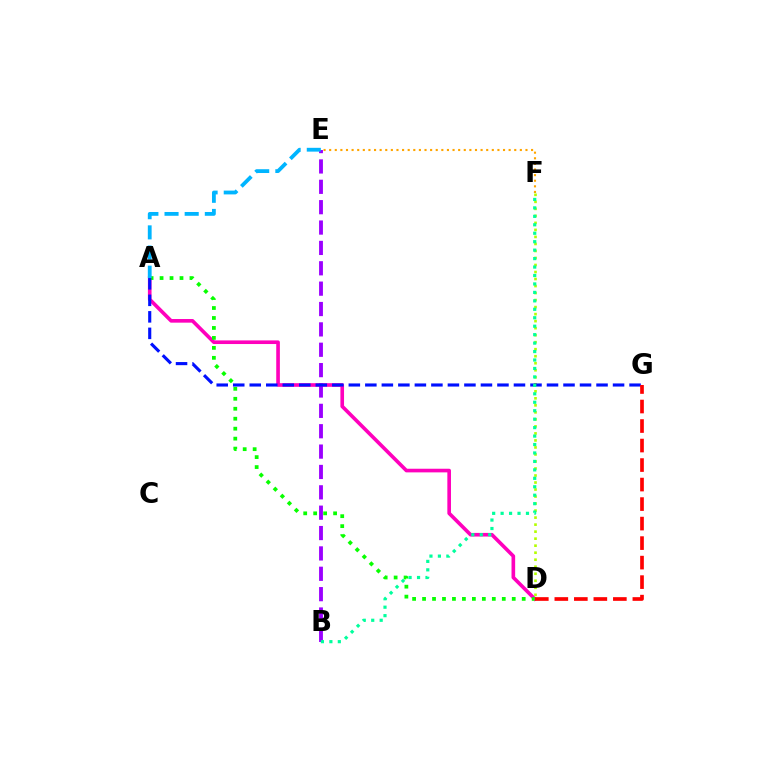{('E', 'F'): [{'color': '#ffa500', 'line_style': 'dotted', 'thickness': 1.52}], ('A', 'D'): [{'color': '#ff00bd', 'line_style': 'solid', 'thickness': 2.62}, {'color': '#08ff00', 'line_style': 'dotted', 'thickness': 2.71}], ('D', 'F'): [{'color': '#b3ff00', 'line_style': 'dotted', 'thickness': 1.91}], ('B', 'E'): [{'color': '#9b00ff', 'line_style': 'dashed', 'thickness': 2.77}], ('A', 'G'): [{'color': '#0010ff', 'line_style': 'dashed', 'thickness': 2.24}], ('B', 'F'): [{'color': '#00ff9d', 'line_style': 'dotted', 'thickness': 2.3}], ('D', 'G'): [{'color': '#ff0000', 'line_style': 'dashed', 'thickness': 2.65}], ('A', 'E'): [{'color': '#00b5ff', 'line_style': 'dashed', 'thickness': 2.74}]}